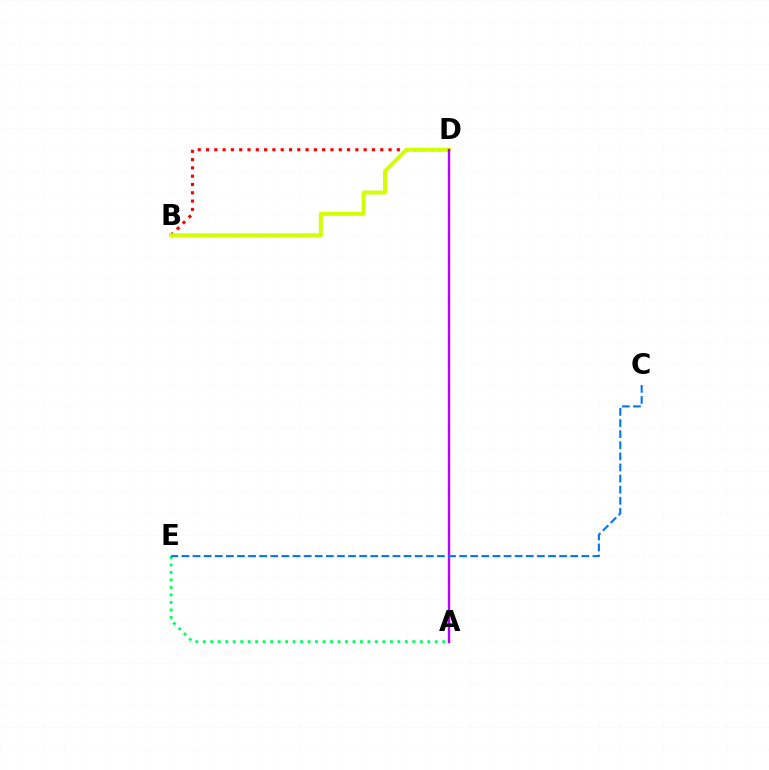{('B', 'D'): [{'color': '#ff0000', 'line_style': 'dotted', 'thickness': 2.25}, {'color': '#d1ff00', 'line_style': 'solid', 'thickness': 2.85}], ('A', 'D'): [{'color': '#b900ff', 'line_style': 'solid', 'thickness': 1.73}], ('A', 'E'): [{'color': '#00ff5c', 'line_style': 'dotted', 'thickness': 2.03}], ('C', 'E'): [{'color': '#0074ff', 'line_style': 'dashed', 'thickness': 1.51}]}